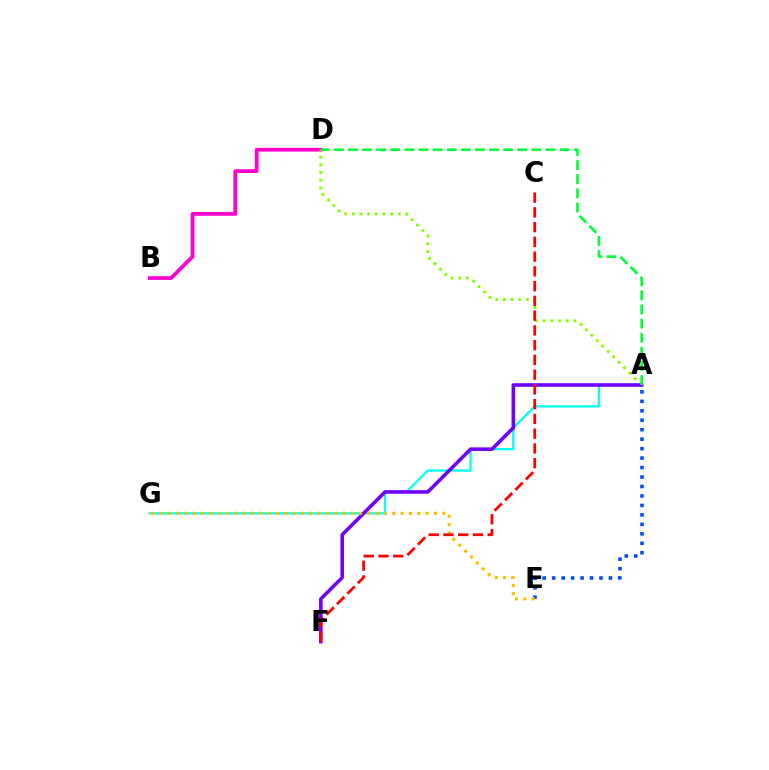{('B', 'D'): [{'color': '#ff00cf', 'line_style': 'solid', 'thickness': 2.7}], ('A', 'D'): [{'color': '#84ff00', 'line_style': 'dotted', 'thickness': 2.08}, {'color': '#00ff39', 'line_style': 'dashed', 'thickness': 1.92}], ('A', 'G'): [{'color': '#00fff6', 'line_style': 'solid', 'thickness': 1.62}], ('A', 'F'): [{'color': '#7200ff', 'line_style': 'solid', 'thickness': 2.59}], ('A', 'E'): [{'color': '#004bff', 'line_style': 'dotted', 'thickness': 2.57}], ('E', 'G'): [{'color': '#ffbd00', 'line_style': 'dotted', 'thickness': 2.26}], ('C', 'F'): [{'color': '#ff0000', 'line_style': 'dashed', 'thickness': 2.0}]}